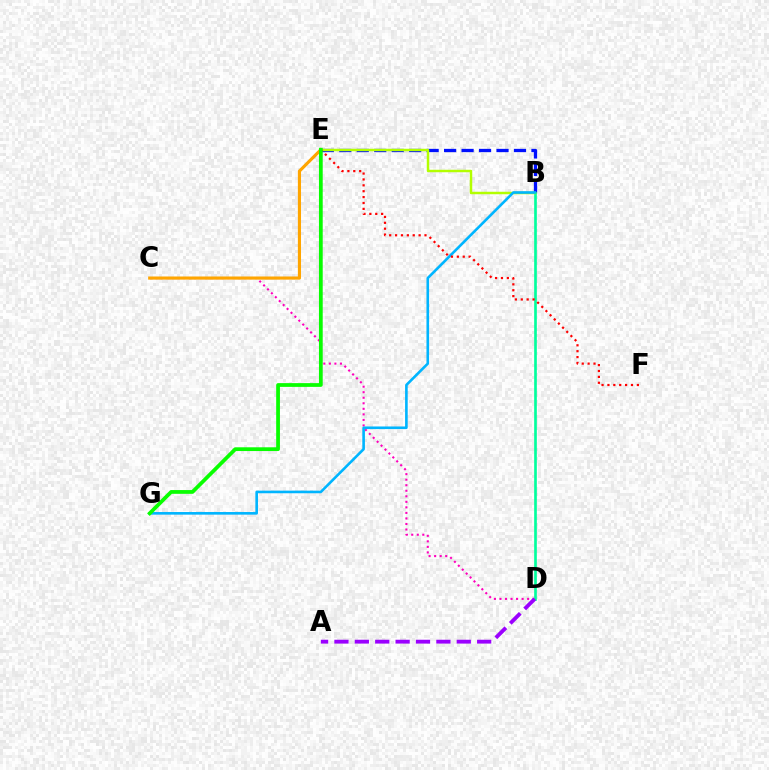{('C', 'D'): [{'color': '#ff00bd', 'line_style': 'dotted', 'thickness': 1.5}], ('B', 'E'): [{'color': '#0010ff', 'line_style': 'dashed', 'thickness': 2.37}, {'color': '#b3ff00', 'line_style': 'solid', 'thickness': 1.78}], ('B', 'D'): [{'color': '#00ff9d', 'line_style': 'solid', 'thickness': 1.92}], ('B', 'G'): [{'color': '#00b5ff', 'line_style': 'solid', 'thickness': 1.89}], ('A', 'D'): [{'color': '#9b00ff', 'line_style': 'dashed', 'thickness': 2.77}], ('E', 'F'): [{'color': '#ff0000', 'line_style': 'dotted', 'thickness': 1.6}], ('C', 'E'): [{'color': '#ffa500', 'line_style': 'solid', 'thickness': 2.26}], ('E', 'G'): [{'color': '#08ff00', 'line_style': 'solid', 'thickness': 2.7}]}